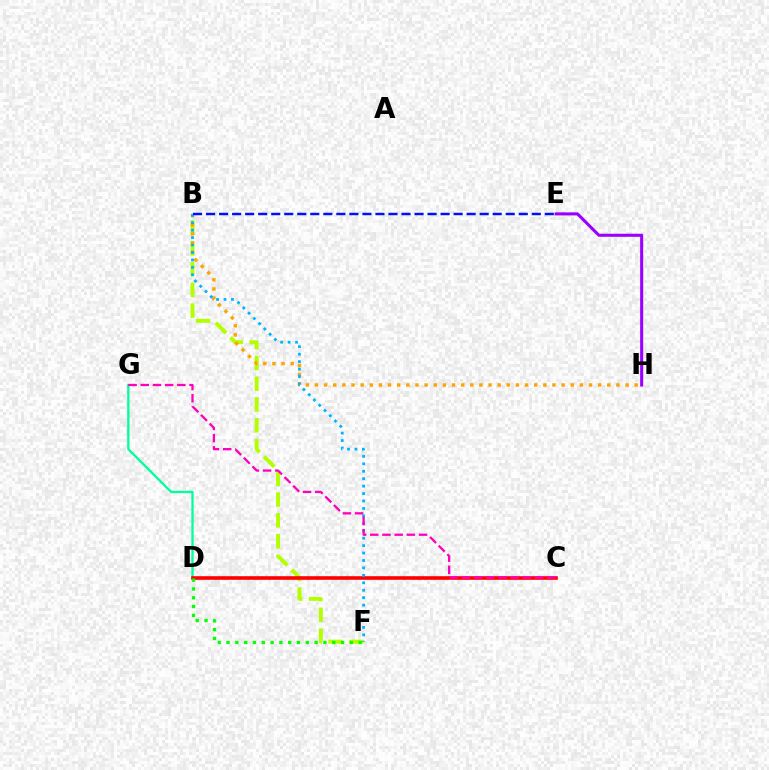{('B', 'F'): [{'color': '#b3ff00', 'line_style': 'dashed', 'thickness': 2.82}, {'color': '#00b5ff', 'line_style': 'dotted', 'thickness': 2.02}], ('E', 'H'): [{'color': '#9b00ff', 'line_style': 'solid', 'thickness': 2.2}], ('D', 'G'): [{'color': '#00ff9d', 'line_style': 'solid', 'thickness': 1.65}], ('C', 'D'): [{'color': '#ff0000', 'line_style': 'solid', 'thickness': 2.61}], ('B', 'H'): [{'color': '#ffa500', 'line_style': 'dotted', 'thickness': 2.48}], ('D', 'F'): [{'color': '#08ff00', 'line_style': 'dotted', 'thickness': 2.39}], ('C', 'G'): [{'color': '#ff00bd', 'line_style': 'dashed', 'thickness': 1.66}], ('B', 'E'): [{'color': '#0010ff', 'line_style': 'dashed', 'thickness': 1.77}]}